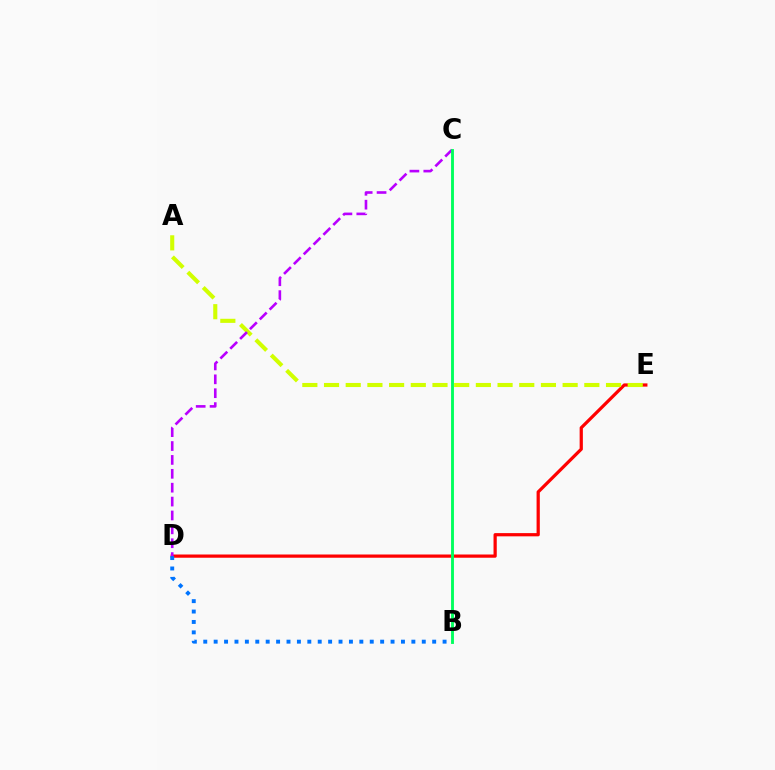{('D', 'E'): [{'color': '#ff0000', 'line_style': 'solid', 'thickness': 2.32}], ('A', 'E'): [{'color': '#d1ff00', 'line_style': 'dashed', 'thickness': 2.95}], ('C', 'D'): [{'color': '#b900ff', 'line_style': 'dashed', 'thickness': 1.89}], ('B', 'D'): [{'color': '#0074ff', 'line_style': 'dotted', 'thickness': 2.83}], ('B', 'C'): [{'color': '#00ff5c', 'line_style': 'solid', 'thickness': 2.07}]}